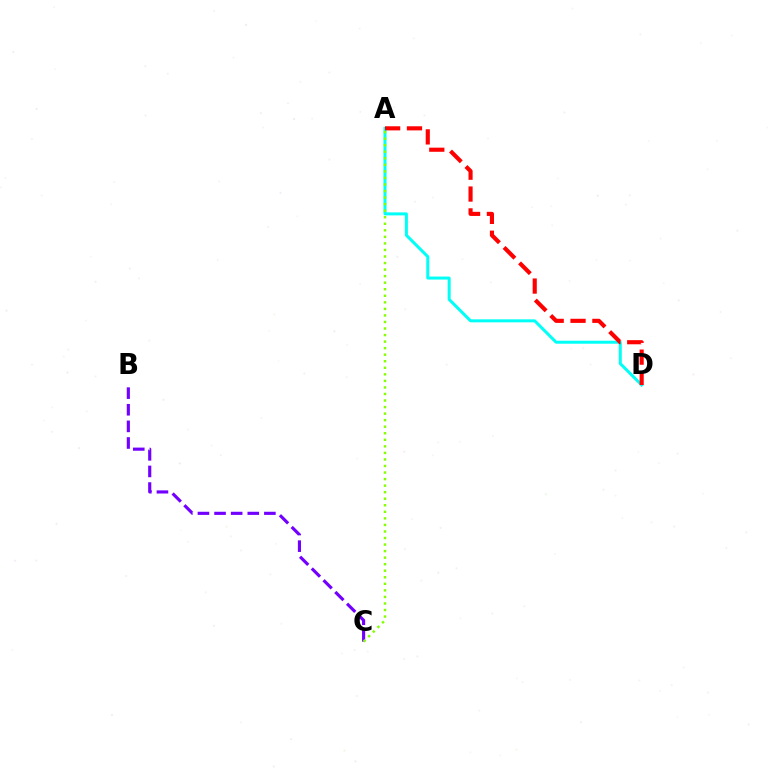{('A', 'D'): [{'color': '#00fff6', 'line_style': 'solid', 'thickness': 2.16}, {'color': '#ff0000', 'line_style': 'dashed', 'thickness': 2.97}], ('B', 'C'): [{'color': '#7200ff', 'line_style': 'dashed', 'thickness': 2.26}], ('A', 'C'): [{'color': '#84ff00', 'line_style': 'dotted', 'thickness': 1.78}]}